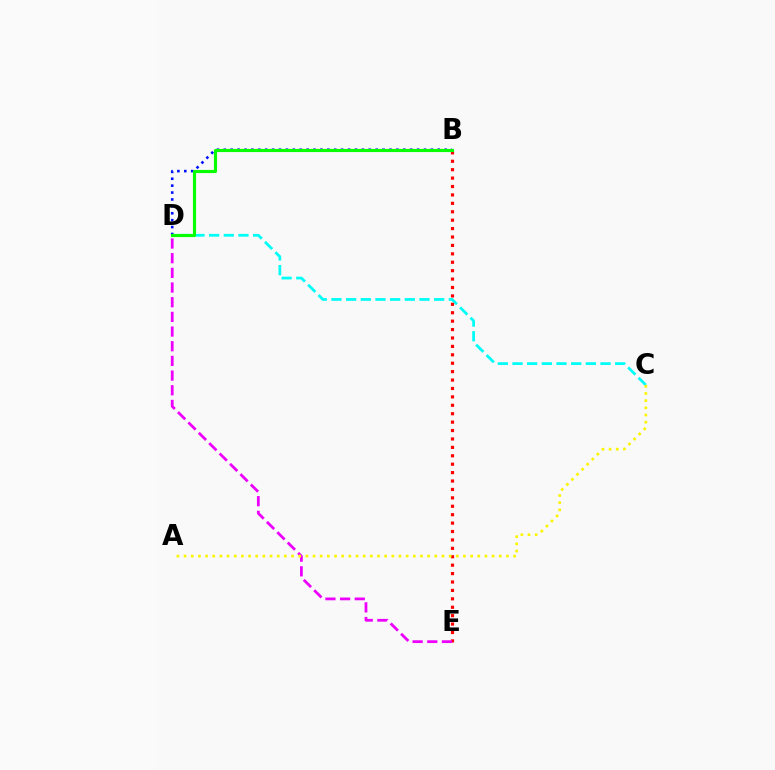{('B', 'D'): [{'color': '#0010ff', 'line_style': 'dotted', 'thickness': 1.88}, {'color': '#08ff00', 'line_style': 'solid', 'thickness': 2.26}], ('C', 'D'): [{'color': '#00fff6', 'line_style': 'dashed', 'thickness': 1.99}], ('B', 'E'): [{'color': '#ff0000', 'line_style': 'dotted', 'thickness': 2.29}], ('D', 'E'): [{'color': '#ee00ff', 'line_style': 'dashed', 'thickness': 1.99}], ('A', 'C'): [{'color': '#fcf500', 'line_style': 'dotted', 'thickness': 1.95}]}